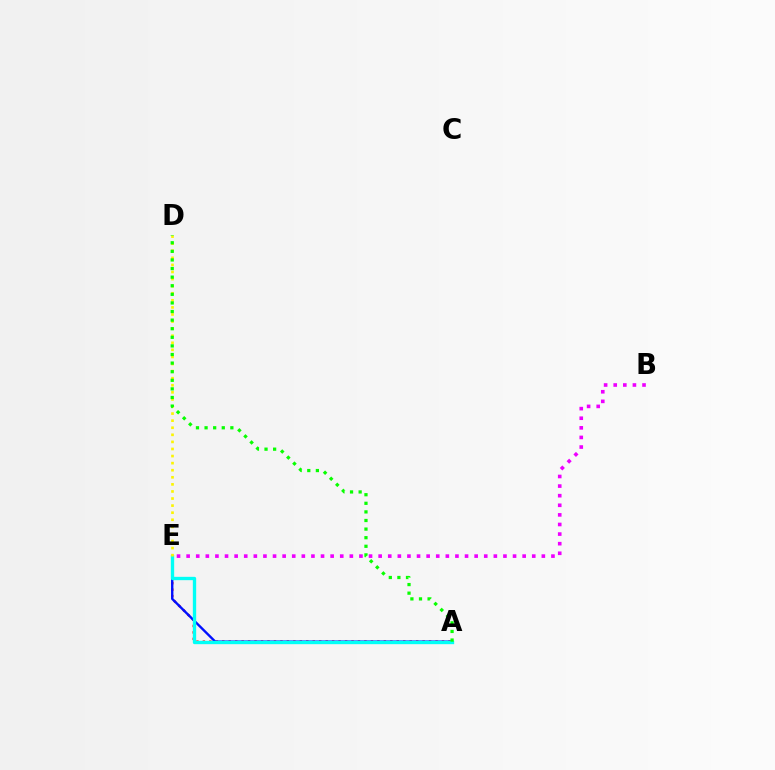{('B', 'E'): [{'color': '#ee00ff', 'line_style': 'dotted', 'thickness': 2.61}], ('A', 'E'): [{'color': '#ff0000', 'line_style': 'dotted', 'thickness': 1.76}, {'color': '#0010ff', 'line_style': 'solid', 'thickness': 1.71}, {'color': '#00fff6', 'line_style': 'solid', 'thickness': 2.41}], ('D', 'E'): [{'color': '#fcf500', 'line_style': 'dotted', 'thickness': 1.92}], ('A', 'D'): [{'color': '#08ff00', 'line_style': 'dotted', 'thickness': 2.34}]}